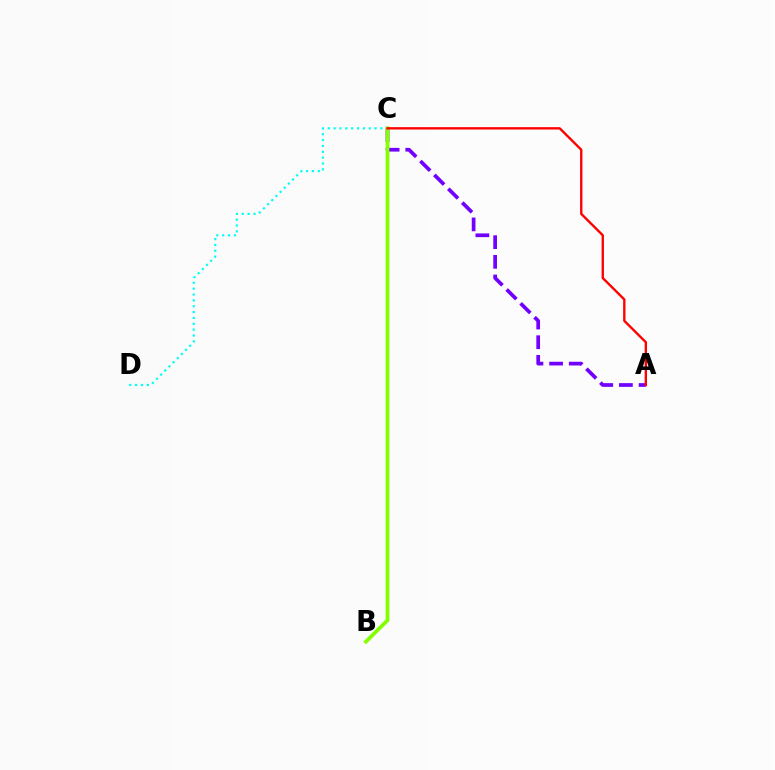{('C', 'D'): [{'color': '#00fff6', 'line_style': 'dotted', 'thickness': 1.59}], ('A', 'C'): [{'color': '#7200ff', 'line_style': 'dashed', 'thickness': 2.67}, {'color': '#ff0000', 'line_style': 'solid', 'thickness': 1.7}], ('B', 'C'): [{'color': '#84ff00', 'line_style': 'solid', 'thickness': 2.7}]}